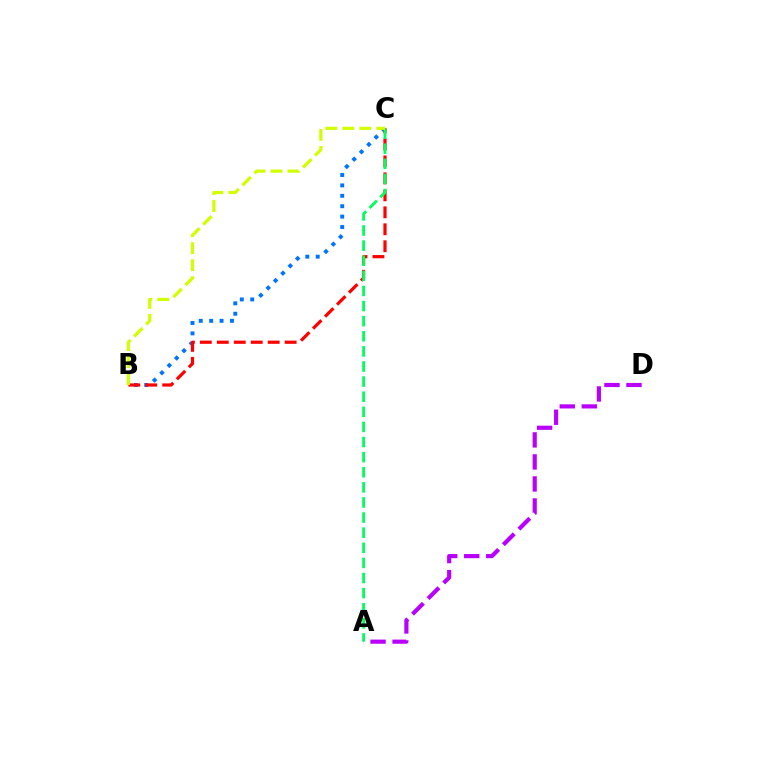{('B', 'C'): [{'color': '#0074ff', 'line_style': 'dotted', 'thickness': 2.83}, {'color': '#ff0000', 'line_style': 'dashed', 'thickness': 2.31}, {'color': '#d1ff00', 'line_style': 'dashed', 'thickness': 2.31}], ('A', 'C'): [{'color': '#00ff5c', 'line_style': 'dashed', 'thickness': 2.05}], ('A', 'D'): [{'color': '#b900ff', 'line_style': 'dashed', 'thickness': 2.99}]}